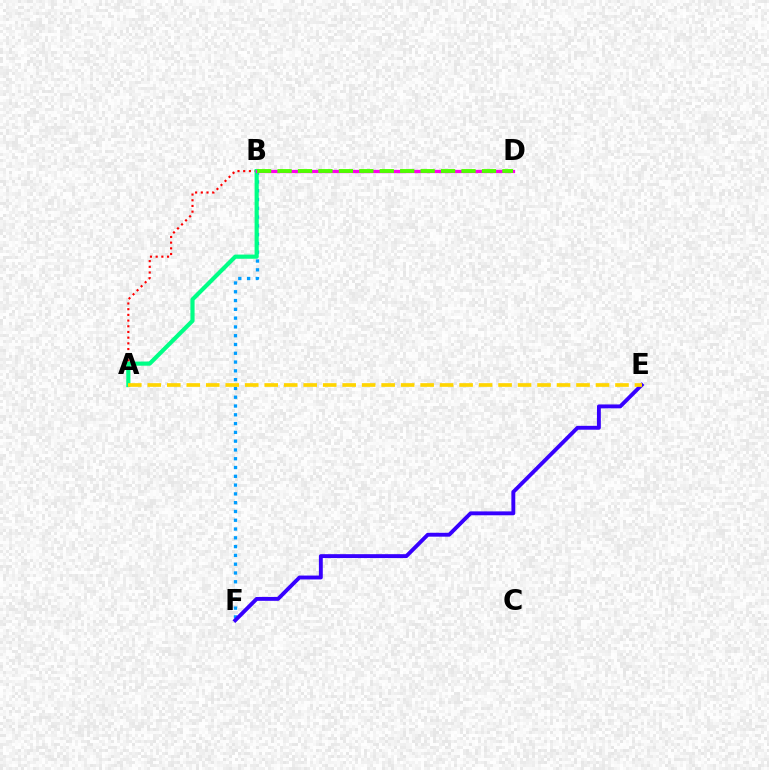{('B', 'F'): [{'color': '#009eff', 'line_style': 'dotted', 'thickness': 2.39}], ('E', 'F'): [{'color': '#3700ff', 'line_style': 'solid', 'thickness': 2.8}], ('A', 'B'): [{'color': '#ff0000', 'line_style': 'dotted', 'thickness': 1.55}, {'color': '#00ff86', 'line_style': 'solid', 'thickness': 3.0}], ('B', 'D'): [{'color': '#ff00ed', 'line_style': 'solid', 'thickness': 2.36}, {'color': '#4fff00', 'line_style': 'dashed', 'thickness': 2.78}], ('A', 'E'): [{'color': '#ffd500', 'line_style': 'dashed', 'thickness': 2.65}]}